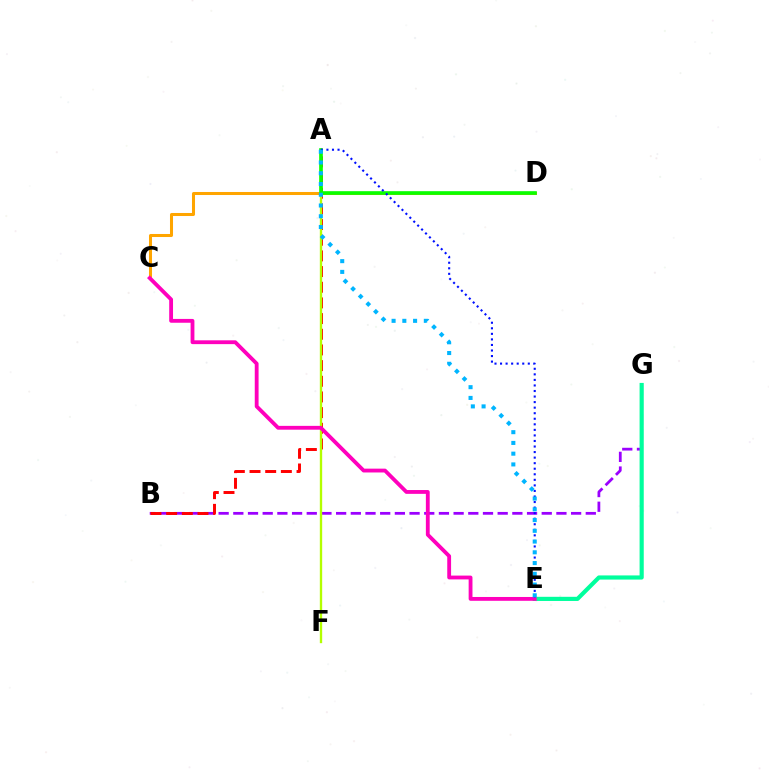{('B', 'G'): [{'color': '#9b00ff', 'line_style': 'dashed', 'thickness': 2.0}], ('C', 'D'): [{'color': '#ffa500', 'line_style': 'solid', 'thickness': 2.18}], ('E', 'G'): [{'color': '#00ff9d', 'line_style': 'solid', 'thickness': 2.99}], ('A', 'B'): [{'color': '#ff0000', 'line_style': 'dashed', 'thickness': 2.13}], ('A', 'F'): [{'color': '#b3ff00', 'line_style': 'solid', 'thickness': 1.69}], ('A', 'D'): [{'color': '#08ff00', 'line_style': 'solid', 'thickness': 2.62}], ('C', 'E'): [{'color': '#ff00bd', 'line_style': 'solid', 'thickness': 2.75}], ('A', 'E'): [{'color': '#0010ff', 'line_style': 'dotted', 'thickness': 1.51}, {'color': '#00b5ff', 'line_style': 'dotted', 'thickness': 2.92}]}